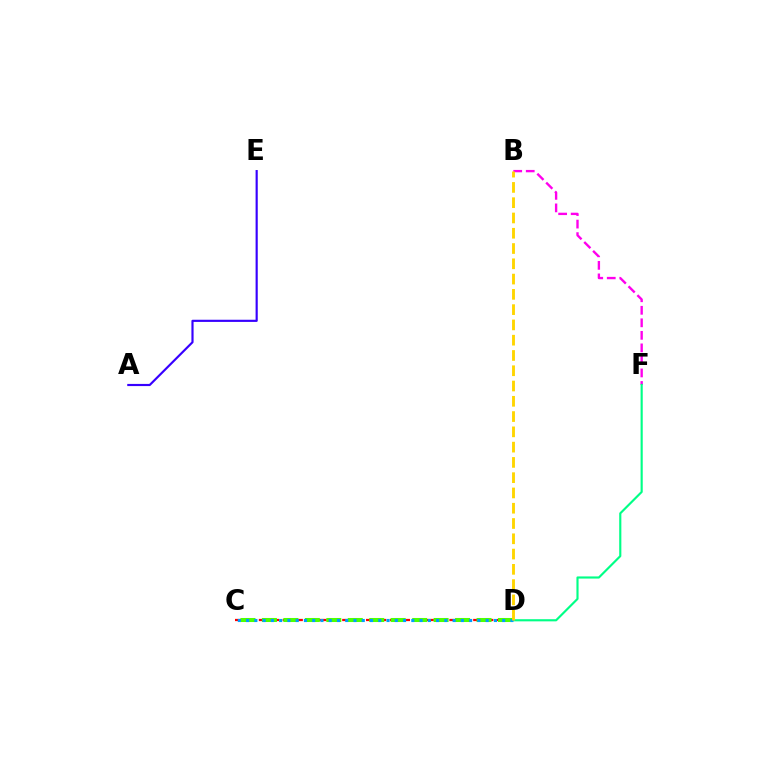{('C', 'D'): [{'color': '#ff0000', 'line_style': 'dashed', 'thickness': 1.62}, {'color': '#4fff00', 'line_style': 'dashed', 'thickness': 2.92}, {'color': '#009eff', 'line_style': 'dotted', 'thickness': 2.24}], ('A', 'E'): [{'color': '#3700ff', 'line_style': 'solid', 'thickness': 1.56}], ('B', 'F'): [{'color': '#ff00ed', 'line_style': 'dashed', 'thickness': 1.7}], ('D', 'F'): [{'color': '#00ff86', 'line_style': 'solid', 'thickness': 1.55}], ('B', 'D'): [{'color': '#ffd500', 'line_style': 'dashed', 'thickness': 2.08}]}